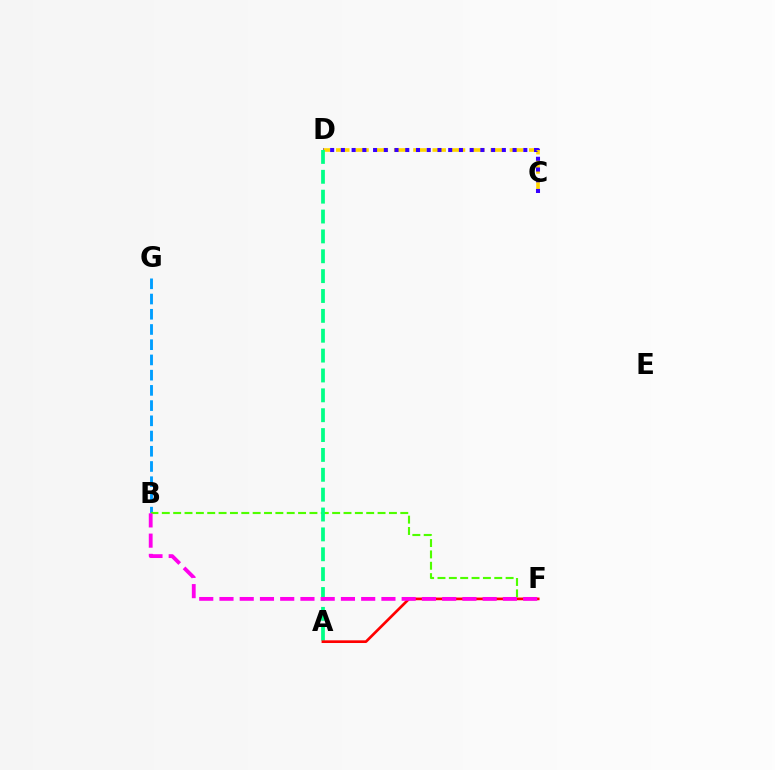{('B', 'G'): [{'color': '#009eff', 'line_style': 'dashed', 'thickness': 2.07}], ('C', 'D'): [{'color': '#ffd500', 'line_style': 'dashed', 'thickness': 2.62}, {'color': '#3700ff', 'line_style': 'dotted', 'thickness': 2.92}], ('B', 'F'): [{'color': '#4fff00', 'line_style': 'dashed', 'thickness': 1.54}, {'color': '#ff00ed', 'line_style': 'dashed', 'thickness': 2.75}], ('A', 'D'): [{'color': '#00ff86', 'line_style': 'dashed', 'thickness': 2.7}], ('A', 'F'): [{'color': '#ff0000', 'line_style': 'solid', 'thickness': 1.93}]}